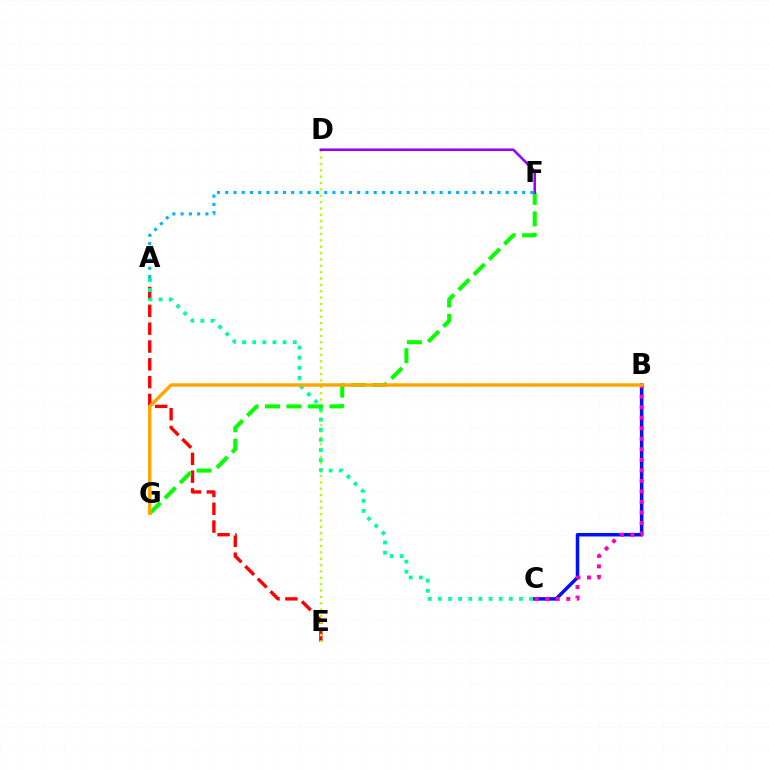{('A', 'E'): [{'color': '#ff0000', 'line_style': 'dashed', 'thickness': 2.42}], ('D', 'E'): [{'color': '#b3ff00', 'line_style': 'dotted', 'thickness': 1.73}], ('B', 'C'): [{'color': '#0010ff', 'line_style': 'solid', 'thickness': 2.53}, {'color': '#ff00bd', 'line_style': 'dotted', 'thickness': 2.86}], ('A', 'C'): [{'color': '#00ff9d', 'line_style': 'dotted', 'thickness': 2.75}], ('F', 'G'): [{'color': '#08ff00', 'line_style': 'dashed', 'thickness': 2.92}], ('D', 'F'): [{'color': '#9b00ff', 'line_style': 'solid', 'thickness': 1.86}], ('B', 'G'): [{'color': '#ffa500', 'line_style': 'solid', 'thickness': 2.45}], ('A', 'F'): [{'color': '#00b5ff', 'line_style': 'dotted', 'thickness': 2.24}]}